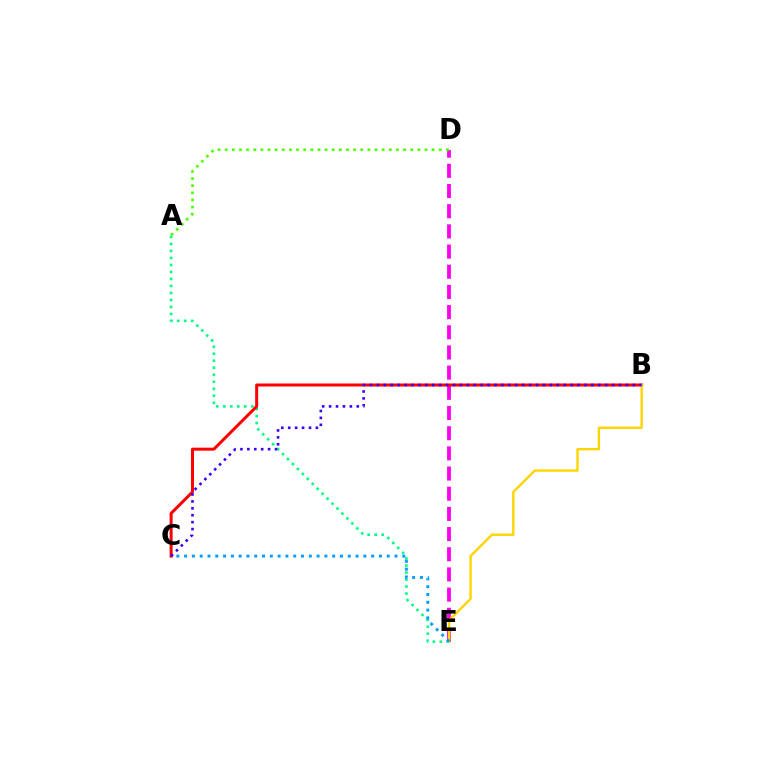{('A', 'E'): [{'color': '#00ff86', 'line_style': 'dotted', 'thickness': 1.9}], ('D', 'E'): [{'color': '#ff00ed', 'line_style': 'dashed', 'thickness': 2.74}], ('B', 'C'): [{'color': '#ff0000', 'line_style': 'solid', 'thickness': 2.16}, {'color': '#3700ff', 'line_style': 'dotted', 'thickness': 1.88}], ('A', 'D'): [{'color': '#4fff00', 'line_style': 'dotted', 'thickness': 1.94}], ('B', 'E'): [{'color': '#ffd500', 'line_style': 'solid', 'thickness': 1.72}], ('C', 'E'): [{'color': '#009eff', 'line_style': 'dotted', 'thickness': 2.12}]}